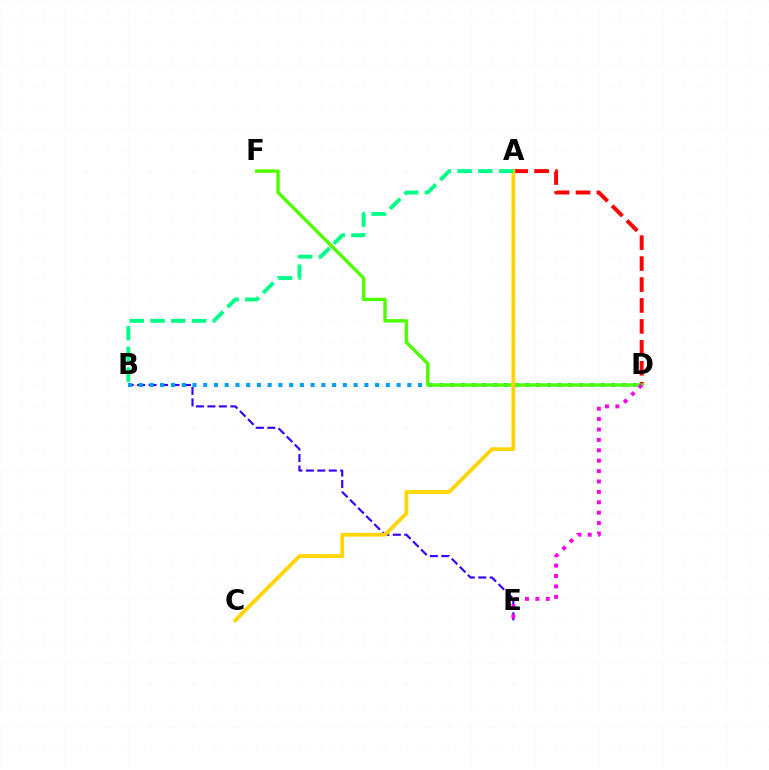{('B', 'E'): [{'color': '#3700ff', 'line_style': 'dashed', 'thickness': 1.56}], ('A', 'D'): [{'color': '#ff0000', 'line_style': 'dashed', 'thickness': 2.84}], ('B', 'D'): [{'color': '#009eff', 'line_style': 'dotted', 'thickness': 2.92}], ('D', 'F'): [{'color': '#4fff00', 'line_style': 'solid', 'thickness': 2.46}], ('D', 'E'): [{'color': '#ff00ed', 'line_style': 'dotted', 'thickness': 2.83}], ('A', 'C'): [{'color': '#ffd500', 'line_style': 'solid', 'thickness': 2.72}], ('A', 'B'): [{'color': '#00ff86', 'line_style': 'dashed', 'thickness': 2.82}]}